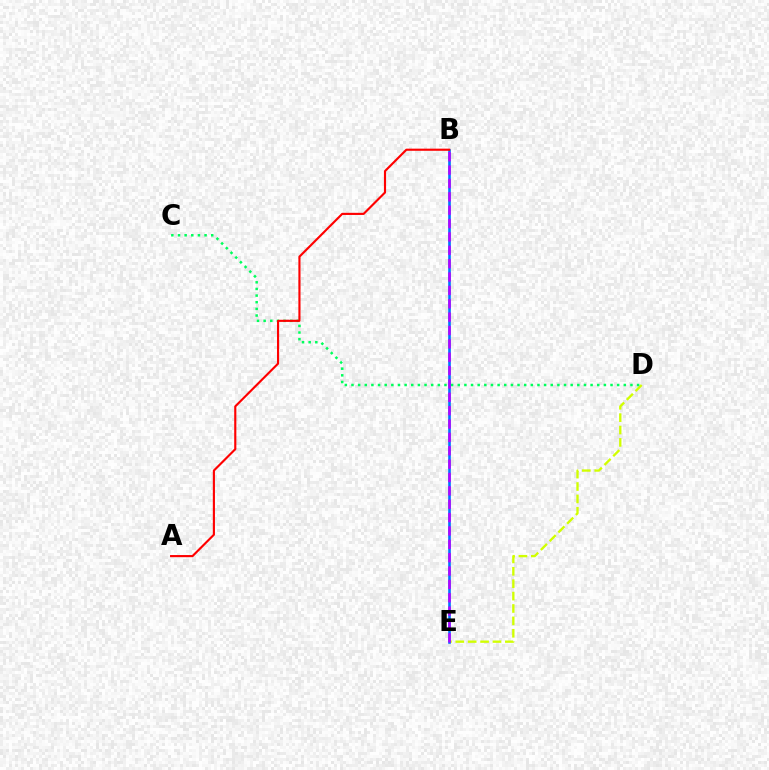{('D', 'E'): [{'color': '#d1ff00', 'line_style': 'dashed', 'thickness': 1.68}], ('C', 'D'): [{'color': '#00ff5c', 'line_style': 'dotted', 'thickness': 1.8}], ('B', 'E'): [{'color': '#0074ff', 'line_style': 'solid', 'thickness': 1.88}, {'color': '#b900ff', 'line_style': 'dashed', 'thickness': 1.82}], ('A', 'B'): [{'color': '#ff0000', 'line_style': 'solid', 'thickness': 1.54}]}